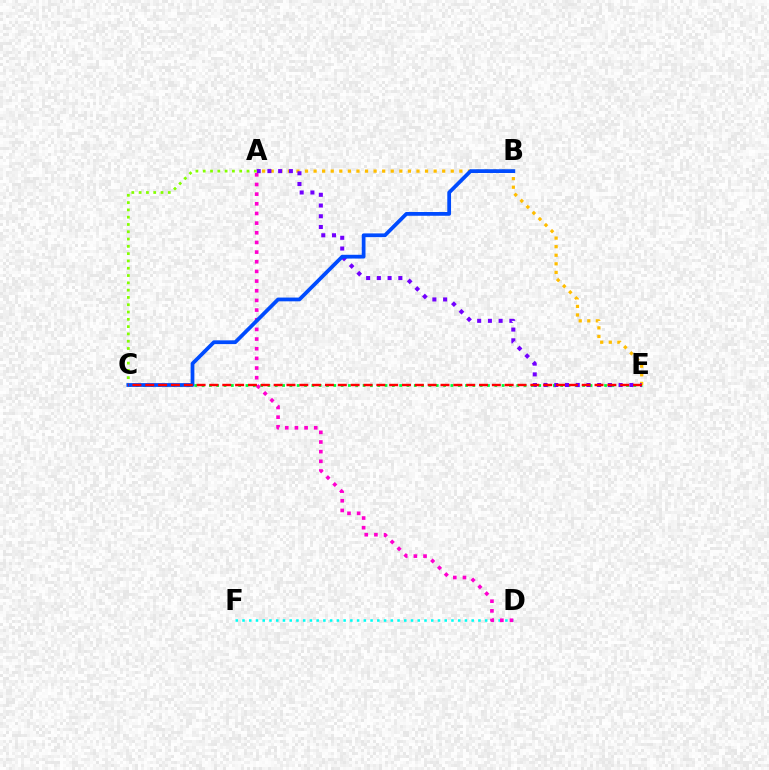{('D', 'F'): [{'color': '#00fff6', 'line_style': 'dotted', 'thickness': 1.83}], ('C', 'E'): [{'color': '#00ff39', 'line_style': 'dotted', 'thickness': 1.99}, {'color': '#ff0000', 'line_style': 'dashed', 'thickness': 1.74}], ('A', 'E'): [{'color': '#ffbd00', 'line_style': 'dotted', 'thickness': 2.33}, {'color': '#7200ff', 'line_style': 'dotted', 'thickness': 2.92}], ('A', 'D'): [{'color': '#ff00cf', 'line_style': 'dotted', 'thickness': 2.63}], ('A', 'C'): [{'color': '#84ff00', 'line_style': 'dotted', 'thickness': 1.98}], ('B', 'C'): [{'color': '#004bff', 'line_style': 'solid', 'thickness': 2.71}]}